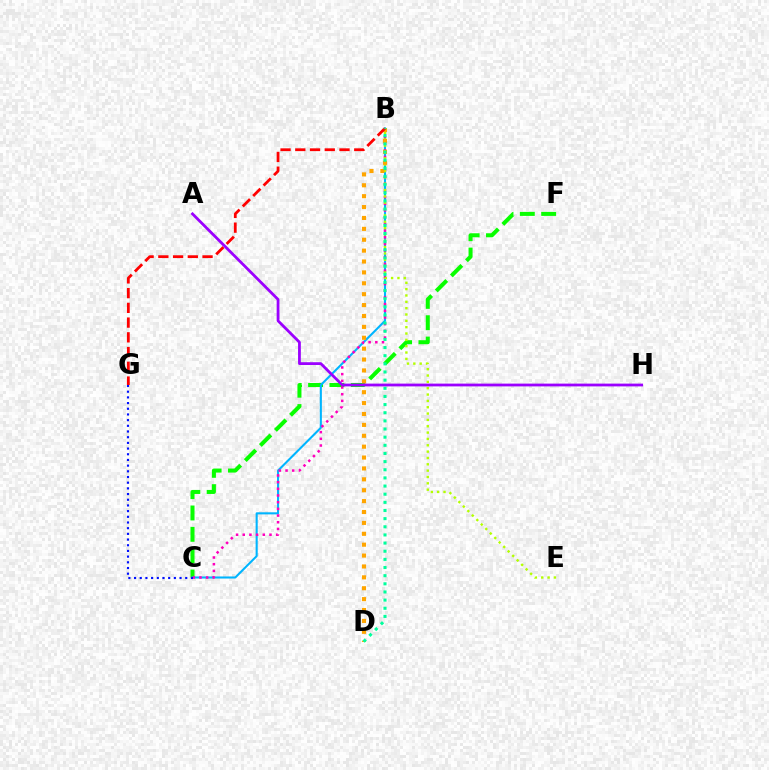{('C', 'F'): [{'color': '#08ff00', 'line_style': 'dashed', 'thickness': 2.9}], ('B', 'C'): [{'color': '#00b5ff', 'line_style': 'solid', 'thickness': 1.5}, {'color': '#ff00bd', 'line_style': 'dotted', 'thickness': 1.82}], ('B', 'E'): [{'color': '#b3ff00', 'line_style': 'dotted', 'thickness': 1.72}], ('B', 'D'): [{'color': '#ffa500', 'line_style': 'dotted', 'thickness': 2.96}, {'color': '#00ff9d', 'line_style': 'dotted', 'thickness': 2.21}], ('B', 'G'): [{'color': '#ff0000', 'line_style': 'dashed', 'thickness': 2.0}], ('C', 'G'): [{'color': '#0010ff', 'line_style': 'dotted', 'thickness': 1.55}], ('A', 'H'): [{'color': '#9b00ff', 'line_style': 'solid', 'thickness': 2.0}]}